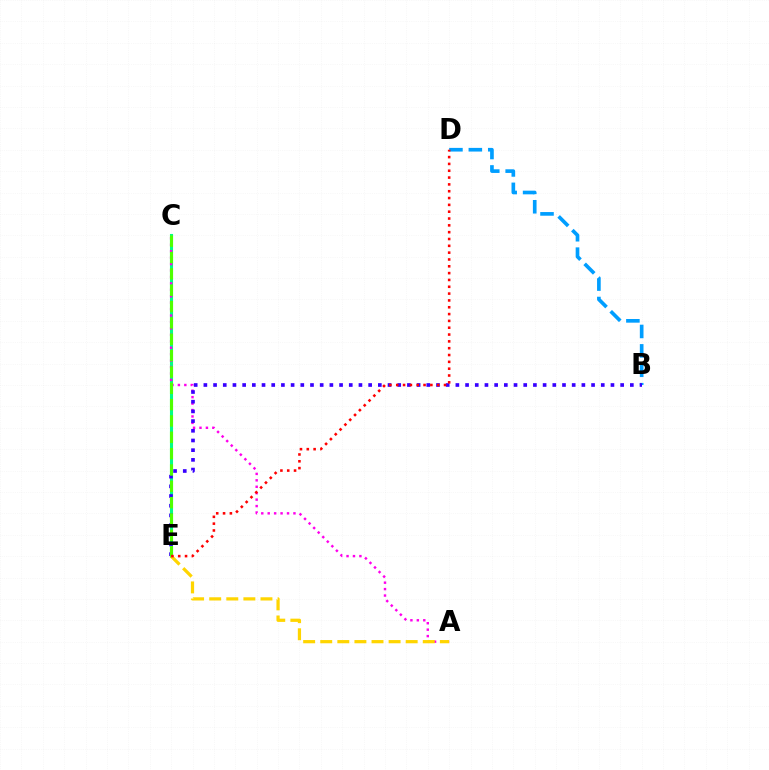{('C', 'E'): [{'color': '#00ff86', 'line_style': 'solid', 'thickness': 2.22}, {'color': '#4fff00', 'line_style': 'dashed', 'thickness': 2.22}], ('B', 'D'): [{'color': '#009eff', 'line_style': 'dashed', 'thickness': 2.64}], ('A', 'C'): [{'color': '#ff00ed', 'line_style': 'dotted', 'thickness': 1.75}], ('B', 'E'): [{'color': '#3700ff', 'line_style': 'dotted', 'thickness': 2.63}], ('A', 'E'): [{'color': '#ffd500', 'line_style': 'dashed', 'thickness': 2.32}], ('D', 'E'): [{'color': '#ff0000', 'line_style': 'dotted', 'thickness': 1.85}]}